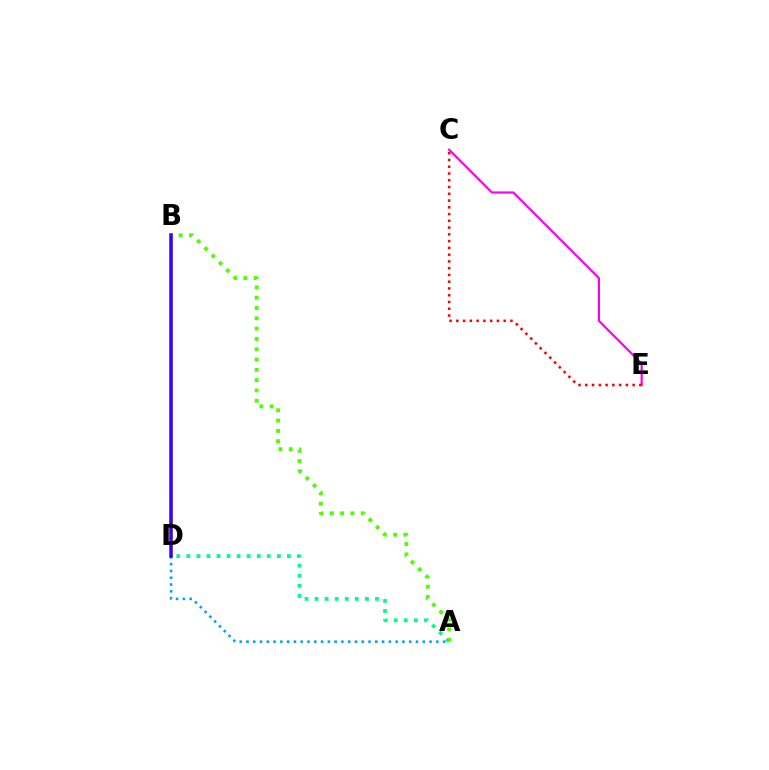{('B', 'D'): [{'color': '#ffd500', 'line_style': 'solid', 'thickness': 2.04}, {'color': '#3700ff', 'line_style': 'solid', 'thickness': 2.52}], ('A', 'D'): [{'color': '#00ff86', 'line_style': 'dotted', 'thickness': 2.73}, {'color': '#009eff', 'line_style': 'dotted', 'thickness': 1.84}], ('A', 'B'): [{'color': '#4fff00', 'line_style': 'dotted', 'thickness': 2.8}], ('C', 'E'): [{'color': '#ff00ed', 'line_style': 'solid', 'thickness': 1.59}, {'color': '#ff0000', 'line_style': 'dotted', 'thickness': 1.84}]}